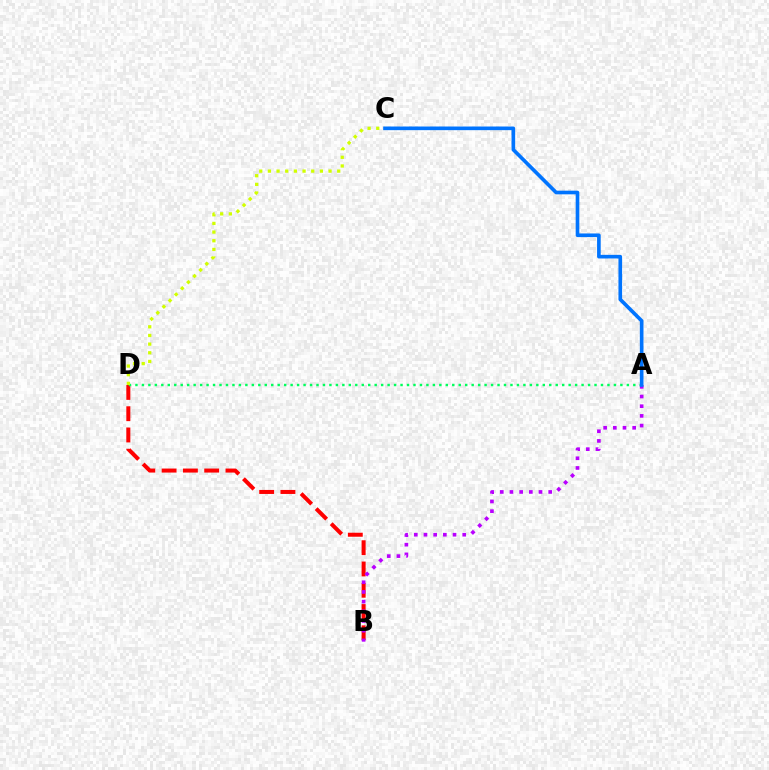{('B', 'D'): [{'color': '#ff0000', 'line_style': 'dashed', 'thickness': 2.89}], ('A', 'D'): [{'color': '#00ff5c', 'line_style': 'dotted', 'thickness': 1.76}], ('C', 'D'): [{'color': '#d1ff00', 'line_style': 'dotted', 'thickness': 2.35}], ('A', 'B'): [{'color': '#b900ff', 'line_style': 'dotted', 'thickness': 2.63}], ('A', 'C'): [{'color': '#0074ff', 'line_style': 'solid', 'thickness': 2.62}]}